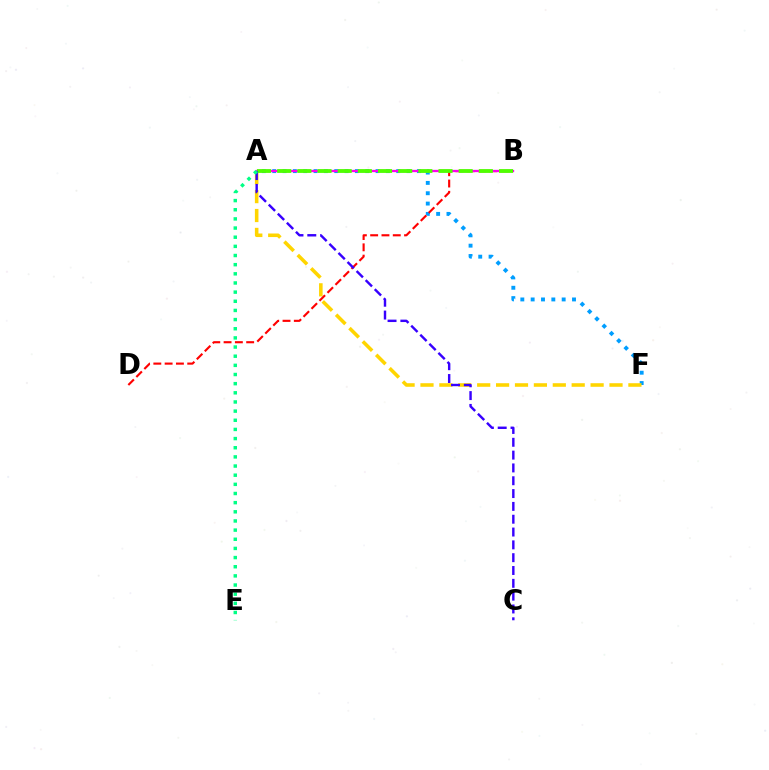{('A', 'F'): [{'color': '#009eff', 'line_style': 'dotted', 'thickness': 2.81}, {'color': '#ffd500', 'line_style': 'dashed', 'thickness': 2.57}], ('B', 'D'): [{'color': '#ff0000', 'line_style': 'dashed', 'thickness': 1.54}], ('A', 'B'): [{'color': '#ff00ed', 'line_style': 'solid', 'thickness': 1.66}, {'color': '#4fff00', 'line_style': 'dashed', 'thickness': 2.74}], ('A', 'C'): [{'color': '#3700ff', 'line_style': 'dashed', 'thickness': 1.74}], ('A', 'E'): [{'color': '#00ff86', 'line_style': 'dotted', 'thickness': 2.49}]}